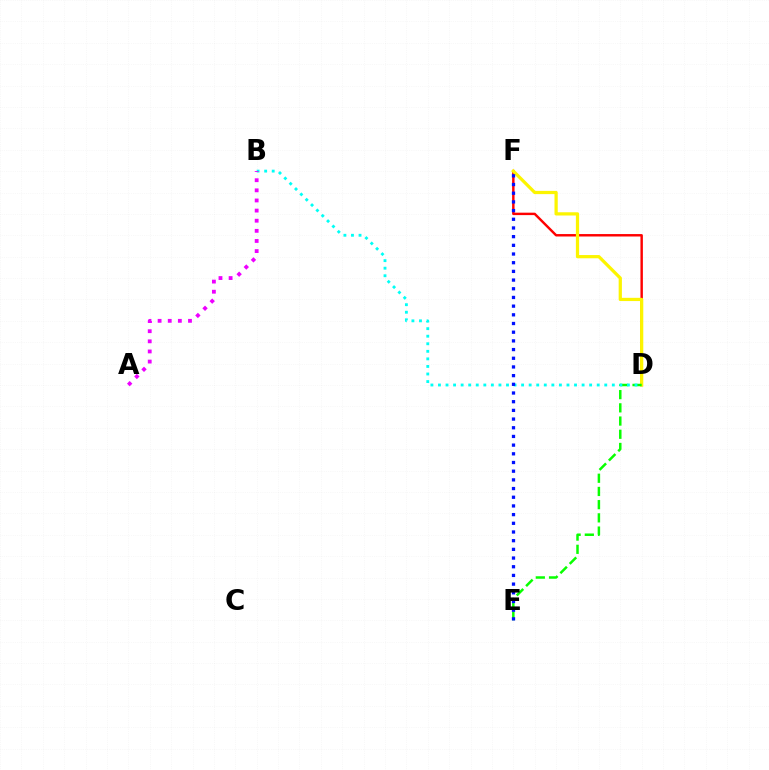{('D', 'F'): [{'color': '#ff0000', 'line_style': 'solid', 'thickness': 1.75}, {'color': '#fcf500', 'line_style': 'solid', 'thickness': 2.33}], ('D', 'E'): [{'color': '#08ff00', 'line_style': 'dashed', 'thickness': 1.79}], ('B', 'D'): [{'color': '#00fff6', 'line_style': 'dotted', 'thickness': 2.05}], ('A', 'B'): [{'color': '#ee00ff', 'line_style': 'dotted', 'thickness': 2.75}], ('E', 'F'): [{'color': '#0010ff', 'line_style': 'dotted', 'thickness': 2.36}]}